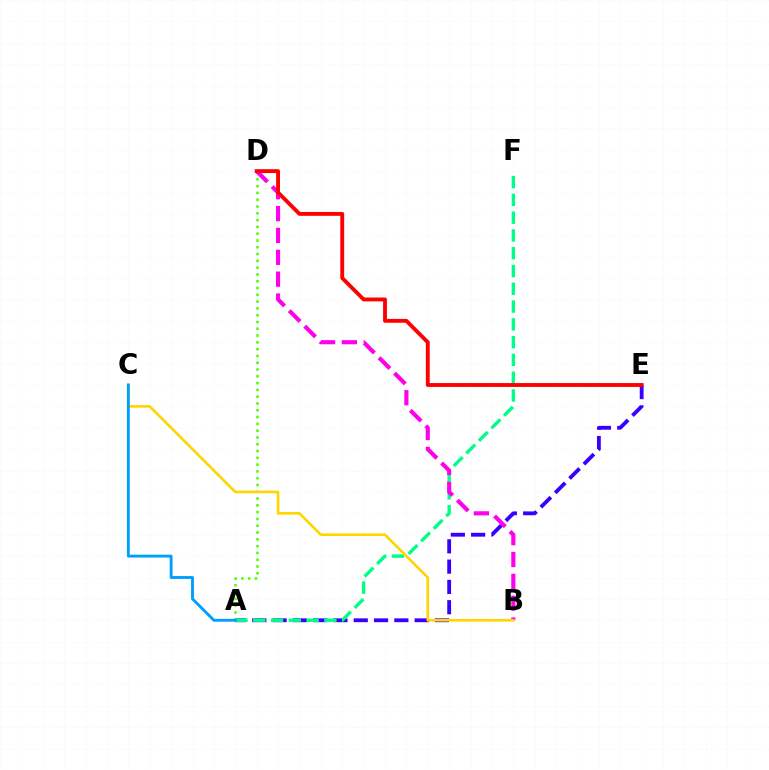{('A', 'E'): [{'color': '#3700ff', 'line_style': 'dashed', 'thickness': 2.76}], ('A', 'D'): [{'color': '#4fff00', 'line_style': 'dotted', 'thickness': 1.85}], ('A', 'F'): [{'color': '#00ff86', 'line_style': 'dashed', 'thickness': 2.42}], ('B', 'D'): [{'color': '#ff00ed', 'line_style': 'dashed', 'thickness': 2.97}], ('B', 'C'): [{'color': '#ffd500', 'line_style': 'solid', 'thickness': 1.89}], ('D', 'E'): [{'color': '#ff0000', 'line_style': 'solid', 'thickness': 2.78}], ('A', 'C'): [{'color': '#009eff', 'line_style': 'solid', 'thickness': 2.07}]}